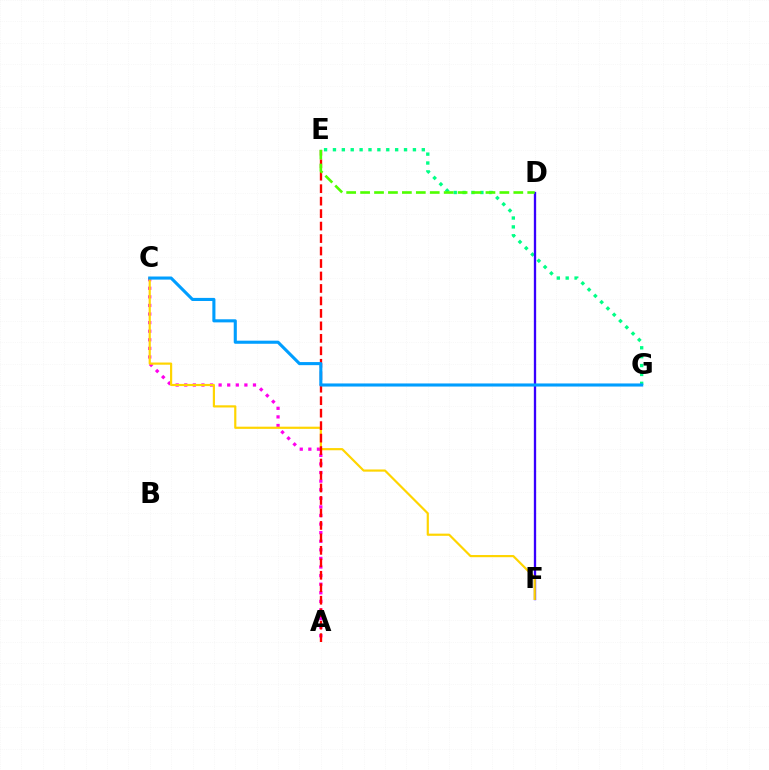{('E', 'G'): [{'color': '#00ff86', 'line_style': 'dotted', 'thickness': 2.41}], ('D', 'F'): [{'color': '#3700ff', 'line_style': 'solid', 'thickness': 1.67}], ('A', 'C'): [{'color': '#ff00ed', 'line_style': 'dotted', 'thickness': 2.33}], ('C', 'F'): [{'color': '#ffd500', 'line_style': 'solid', 'thickness': 1.57}], ('A', 'E'): [{'color': '#ff0000', 'line_style': 'dashed', 'thickness': 1.69}], ('C', 'G'): [{'color': '#009eff', 'line_style': 'solid', 'thickness': 2.23}], ('D', 'E'): [{'color': '#4fff00', 'line_style': 'dashed', 'thickness': 1.89}]}